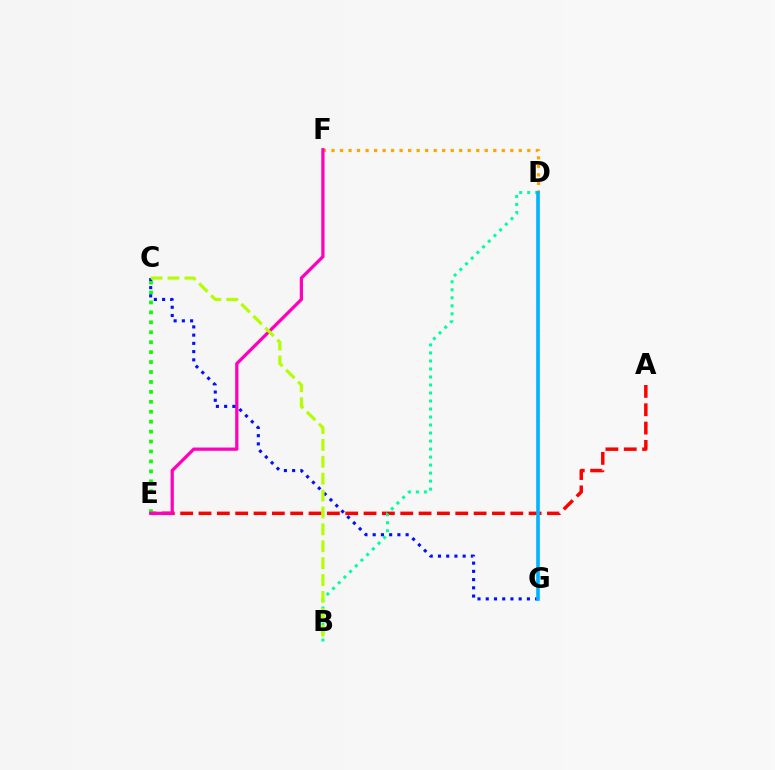{('D', 'F'): [{'color': '#ffa500', 'line_style': 'dotted', 'thickness': 2.31}], ('A', 'E'): [{'color': '#ff0000', 'line_style': 'dashed', 'thickness': 2.49}], ('C', 'E'): [{'color': '#08ff00', 'line_style': 'dotted', 'thickness': 2.7}], ('D', 'G'): [{'color': '#9b00ff', 'line_style': 'dotted', 'thickness': 1.55}, {'color': '#00b5ff', 'line_style': 'solid', 'thickness': 2.61}], ('E', 'F'): [{'color': '#ff00bd', 'line_style': 'solid', 'thickness': 2.34}], ('B', 'D'): [{'color': '#00ff9d', 'line_style': 'dotted', 'thickness': 2.18}], ('C', 'G'): [{'color': '#0010ff', 'line_style': 'dotted', 'thickness': 2.24}], ('B', 'C'): [{'color': '#b3ff00', 'line_style': 'dashed', 'thickness': 2.29}]}